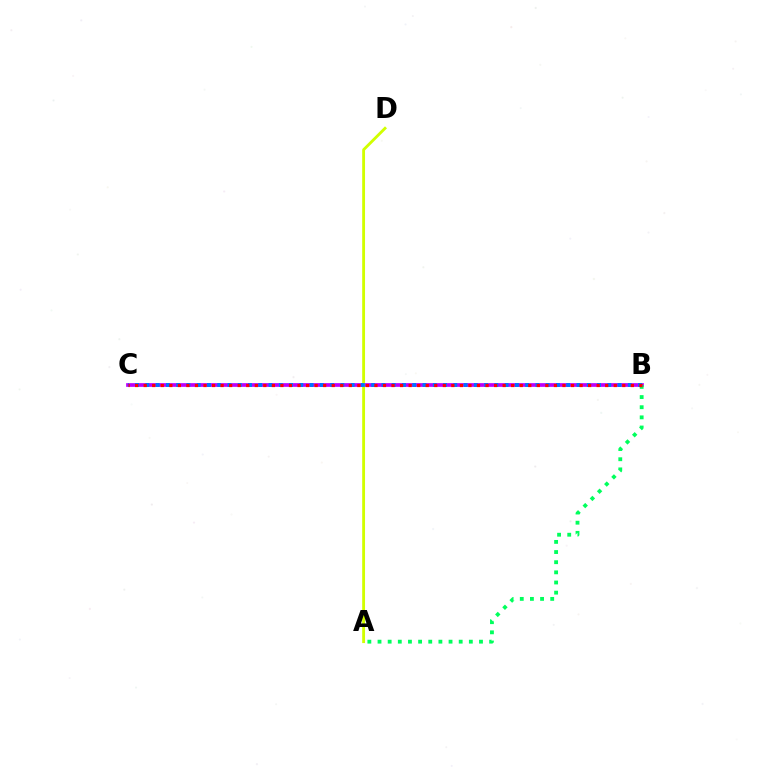{('B', 'C'): [{'color': '#b900ff', 'line_style': 'solid', 'thickness': 2.67}, {'color': '#0074ff', 'line_style': 'dotted', 'thickness': 2.79}, {'color': '#ff0000', 'line_style': 'dotted', 'thickness': 2.32}], ('A', 'B'): [{'color': '#00ff5c', 'line_style': 'dotted', 'thickness': 2.76}], ('A', 'D'): [{'color': '#d1ff00', 'line_style': 'solid', 'thickness': 2.04}]}